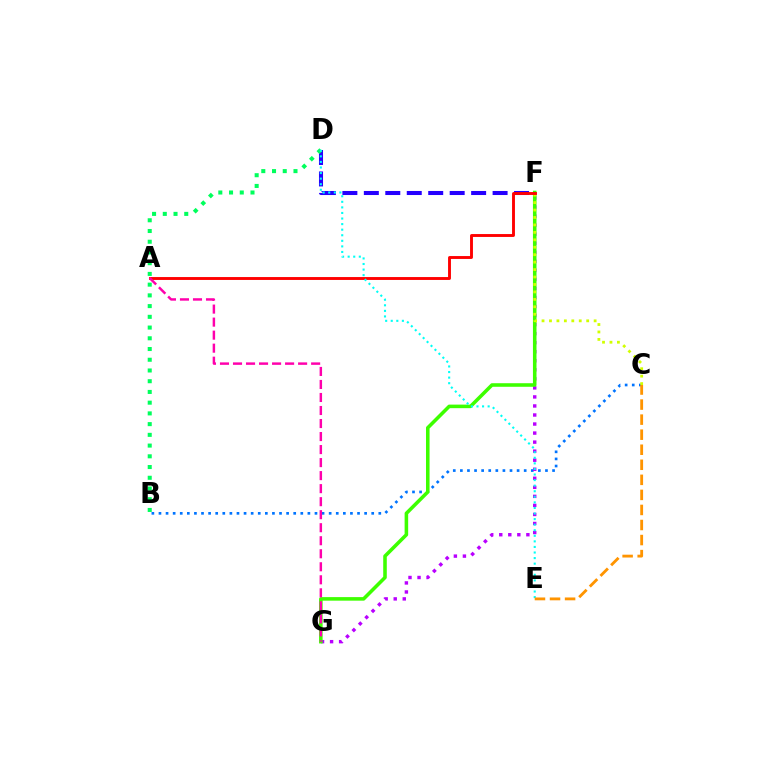{('D', 'F'): [{'color': '#2500ff', 'line_style': 'dashed', 'thickness': 2.92}], ('B', 'C'): [{'color': '#0074ff', 'line_style': 'dotted', 'thickness': 1.93}], ('F', 'G'): [{'color': '#b900ff', 'line_style': 'dotted', 'thickness': 2.46}, {'color': '#3dff00', 'line_style': 'solid', 'thickness': 2.56}], ('B', 'D'): [{'color': '#00ff5c', 'line_style': 'dotted', 'thickness': 2.92}], ('C', 'F'): [{'color': '#d1ff00', 'line_style': 'dotted', 'thickness': 2.02}], ('A', 'F'): [{'color': '#ff0000', 'line_style': 'solid', 'thickness': 2.08}], ('D', 'E'): [{'color': '#00fff6', 'line_style': 'dotted', 'thickness': 1.51}], ('C', 'E'): [{'color': '#ff9400', 'line_style': 'dashed', 'thickness': 2.04}], ('A', 'G'): [{'color': '#ff00ac', 'line_style': 'dashed', 'thickness': 1.77}]}